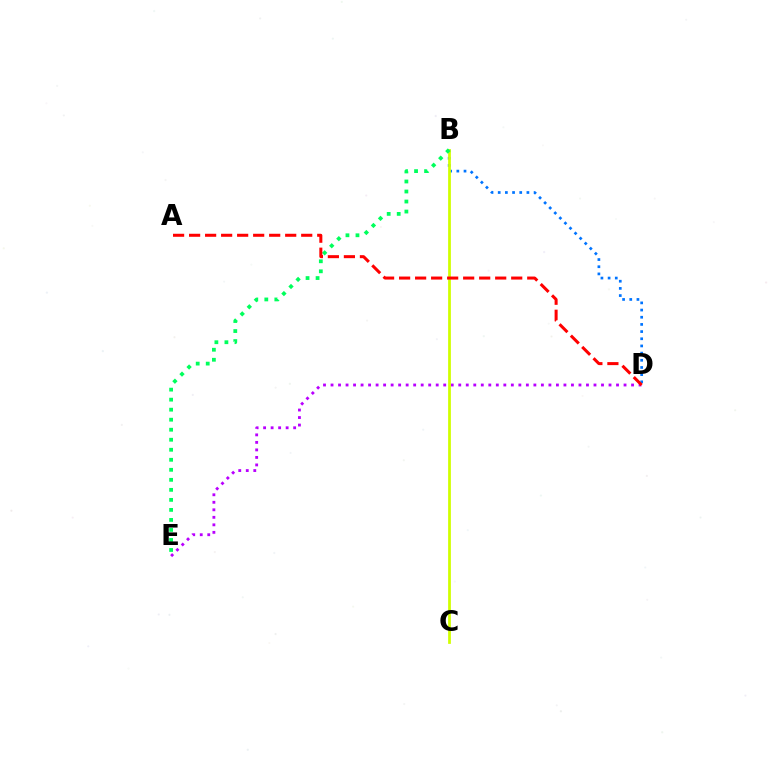{('B', 'D'): [{'color': '#0074ff', 'line_style': 'dotted', 'thickness': 1.95}], ('D', 'E'): [{'color': '#b900ff', 'line_style': 'dotted', 'thickness': 2.04}], ('B', 'C'): [{'color': '#d1ff00', 'line_style': 'solid', 'thickness': 1.99}], ('B', 'E'): [{'color': '#00ff5c', 'line_style': 'dotted', 'thickness': 2.72}], ('A', 'D'): [{'color': '#ff0000', 'line_style': 'dashed', 'thickness': 2.18}]}